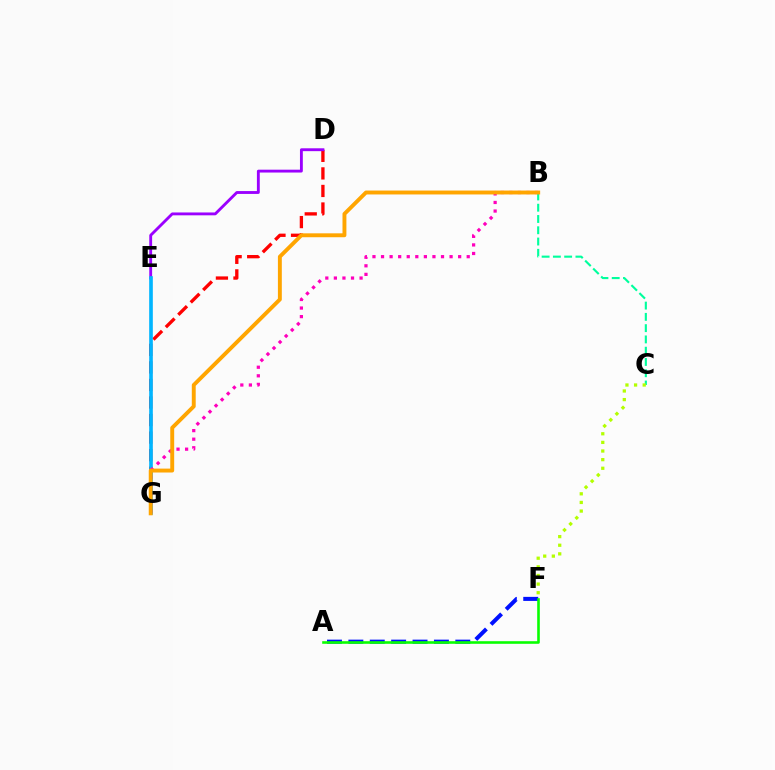{('D', 'G'): [{'color': '#ff0000', 'line_style': 'dashed', 'thickness': 2.38}], ('D', 'E'): [{'color': '#9b00ff', 'line_style': 'solid', 'thickness': 2.06}], ('A', 'F'): [{'color': '#0010ff', 'line_style': 'dashed', 'thickness': 2.91}, {'color': '#08ff00', 'line_style': 'solid', 'thickness': 1.87}], ('E', 'G'): [{'color': '#00b5ff', 'line_style': 'solid', 'thickness': 2.63}], ('B', 'G'): [{'color': '#ff00bd', 'line_style': 'dotted', 'thickness': 2.33}, {'color': '#ffa500', 'line_style': 'solid', 'thickness': 2.81}], ('B', 'C'): [{'color': '#00ff9d', 'line_style': 'dashed', 'thickness': 1.53}], ('C', 'F'): [{'color': '#b3ff00', 'line_style': 'dotted', 'thickness': 2.34}]}